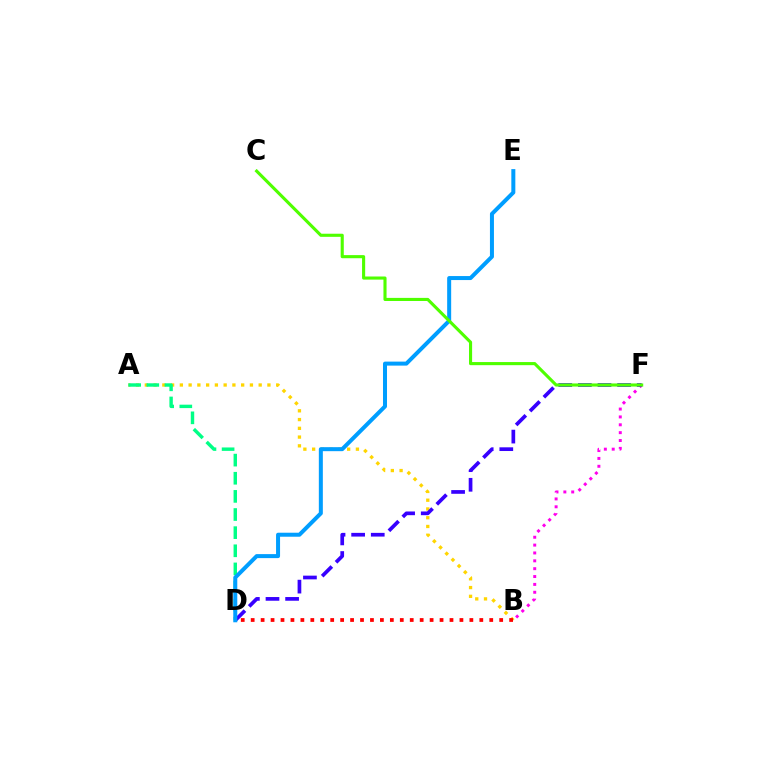{('A', 'B'): [{'color': '#ffd500', 'line_style': 'dotted', 'thickness': 2.38}], ('B', 'D'): [{'color': '#ff0000', 'line_style': 'dotted', 'thickness': 2.7}], ('B', 'F'): [{'color': '#ff00ed', 'line_style': 'dotted', 'thickness': 2.14}], ('D', 'F'): [{'color': '#3700ff', 'line_style': 'dashed', 'thickness': 2.66}], ('A', 'D'): [{'color': '#00ff86', 'line_style': 'dashed', 'thickness': 2.46}], ('D', 'E'): [{'color': '#009eff', 'line_style': 'solid', 'thickness': 2.88}], ('C', 'F'): [{'color': '#4fff00', 'line_style': 'solid', 'thickness': 2.24}]}